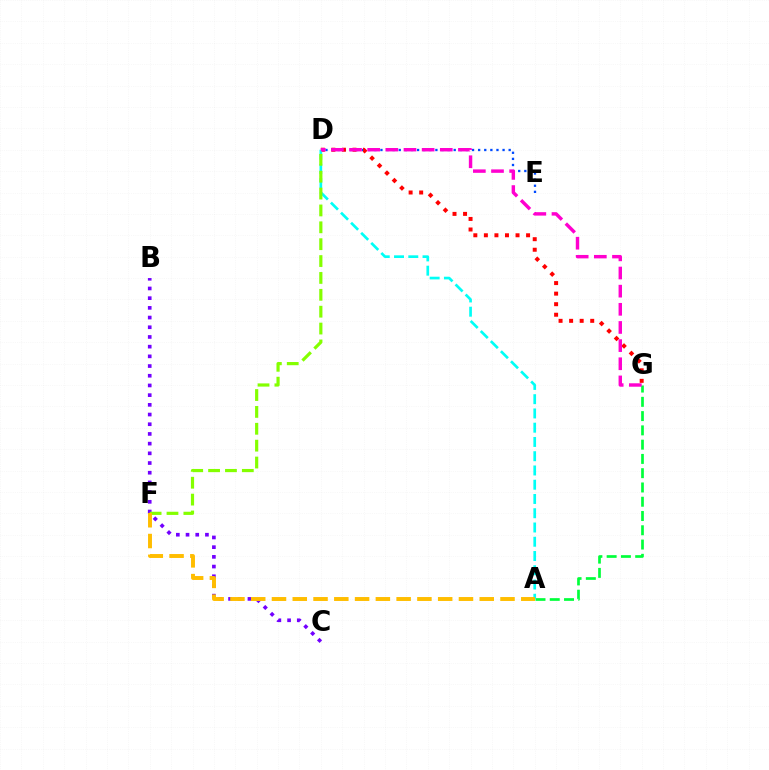{('D', 'E'): [{'color': '#004bff', 'line_style': 'dotted', 'thickness': 1.66}], ('D', 'G'): [{'color': '#ff0000', 'line_style': 'dotted', 'thickness': 2.87}, {'color': '#ff00cf', 'line_style': 'dashed', 'thickness': 2.47}], ('B', 'C'): [{'color': '#7200ff', 'line_style': 'dotted', 'thickness': 2.63}], ('A', 'G'): [{'color': '#00ff39', 'line_style': 'dashed', 'thickness': 1.94}], ('A', 'D'): [{'color': '#00fff6', 'line_style': 'dashed', 'thickness': 1.94}], ('D', 'F'): [{'color': '#84ff00', 'line_style': 'dashed', 'thickness': 2.29}], ('A', 'F'): [{'color': '#ffbd00', 'line_style': 'dashed', 'thickness': 2.82}]}